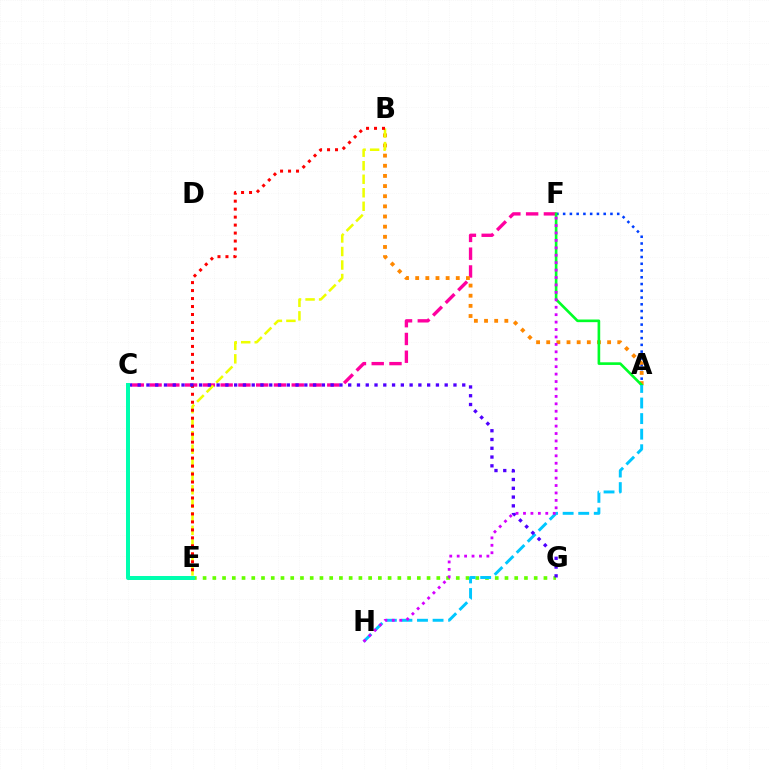{('A', 'F'): [{'color': '#003fff', 'line_style': 'dotted', 'thickness': 1.84}, {'color': '#00ff27', 'line_style': 'solid', 'thickness': 1.9}], ('C', 'F'): [{'color': '#ff00a0', 'line_style': 'dashed', 'thickness': 2.41}], ('A', 'B'): [{'color': '#ff8800', 'line_style': 'dotted', 'thickness': 2.76}], ('B', 'E'): [{'color': '#eeff00', 'line_style': 'dashed', 'thickness': 1.84}, {'color': '#ff0000', 'line_style': 'dotted', 'thickness': 2.17}], ('E', 'G'): [{'color': '#66ff00', 'line_style': 'dotted', 'thickness': 2.65}], ('A', 'H'): [{'color': '#00c7ff', 'line_style': 'dashed', 'thickness': 2.12}], ('C', 'G'): [{'color': '#4f00ff', 'line_style': 'dotted', 'thickness': 2.38}], ('C', 'E'): [{'color': '#00ffaf', 'line_style': 'solid', 'thickness': 2.88}], ('F', 'H'): [{'color': '#d600ff', 'line_style': 'dotted', 'thickness': 2.02}]}